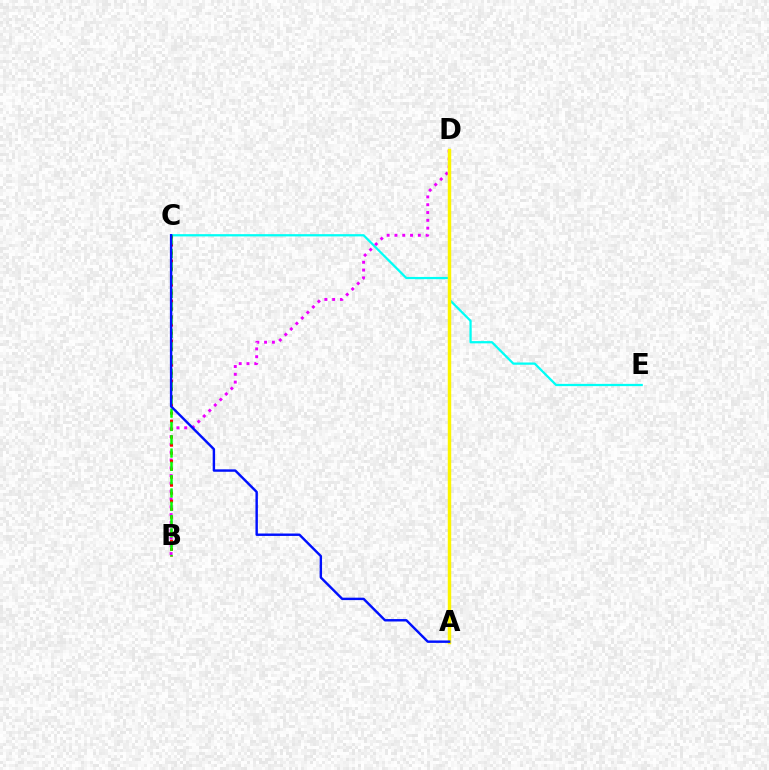{('C', 'E'): [{'color': '#00fff6', 'line_style': 'solid', 'thickness': 1.62}], ('B', 'D'): [{'color': '#ee00ff', 'line_style': 'dotted', 'thickness': 2.12}], ('A', 'D'): [{'color': '#fcf500', 'line_style': 'solid', 'thickness': 2.47}], ('B', 'C'): [{'color': '#ff0000', 'line_style': 'dotted', 'thickness': 2.18}, {'color': '#08ff00', 'line_style': 'dashed', 'thickness': 1.81}], ('A', 'C'): [{'color': '#0010ff', 'line_style': 'solid', 'thickness': 1.75}]}